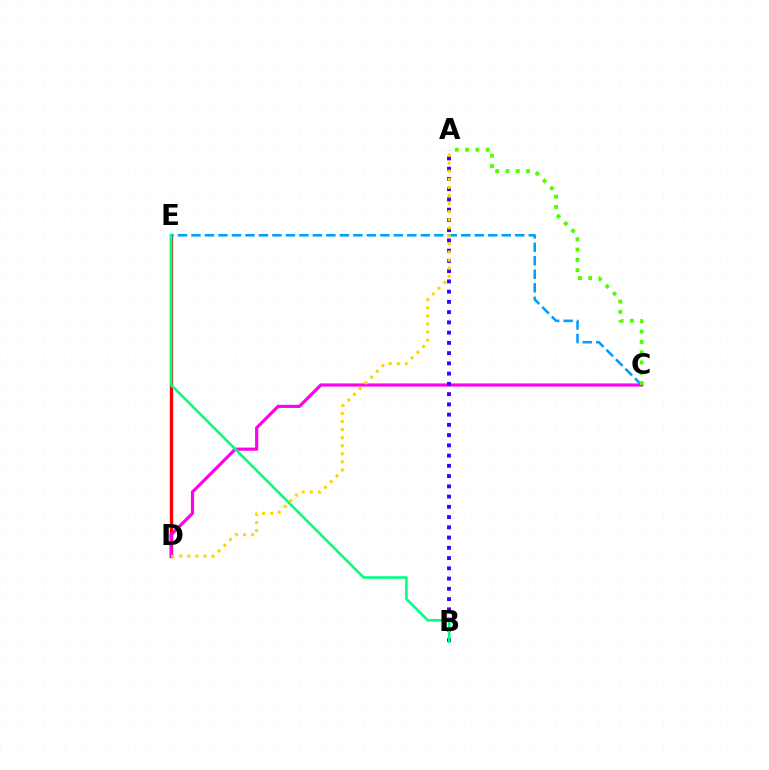{('D', 'E'): [{'color': '#ff0000', 'line_style': 'solid', 'thickness': 2.38}], ('C', 'E'): [{'color': '#009eff', 'line_style': 'dashed', 'thickness': 1.83}], ('C', 'D'): [{'color': '#ff00ed', 'line_style': 'solid', 'thickness': 2.27}], ('A', 'C'): [{'color': '#4fff00', 'line_style': 'dotted', 'thickness': 2.79}], ('A', 'B'): [{'color': '#3700ff', 'line_style': 'dotted', 'thickness': 2.78}], ('B', 'E'): [{'color': '#00ff86', 'line_style': 'solid', 'thickness': 1.88}], ('A', 'D'): [{'color': '#ffd500', 'line_style': 'dotted', 'thickness': 2.2}]}